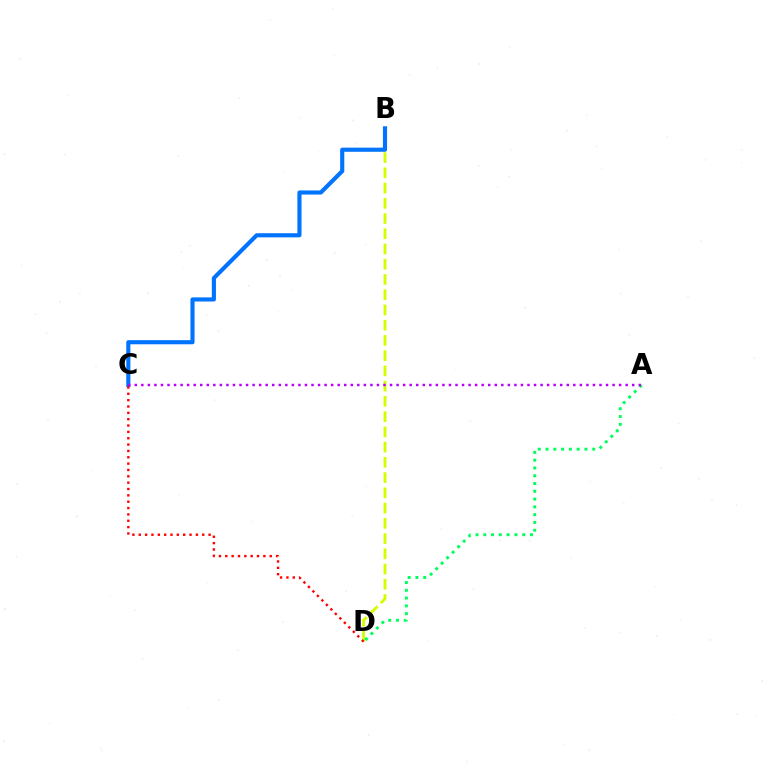{('B', 'D'): [{'color': '#d1ff00', 'line_style': 'dashed', 'thickness': 2.07}], ('A', 'D'): [{'color': '#00ff5c', 'line_style': 'dotted', 'thickness': 2.11}], ('B', 'C'): [{'color': '#0074ff', 'line_style': 'solid', 'thickness': 2.97}], ('C', 'D'): [{'color': '#ff0000', 'line_style': 'dotted', 'thickness': 1.72}], ('A', 'C'): [{'color': '#b900ff', 'line_style': 'dotted', 'thickness': 1.78}]}